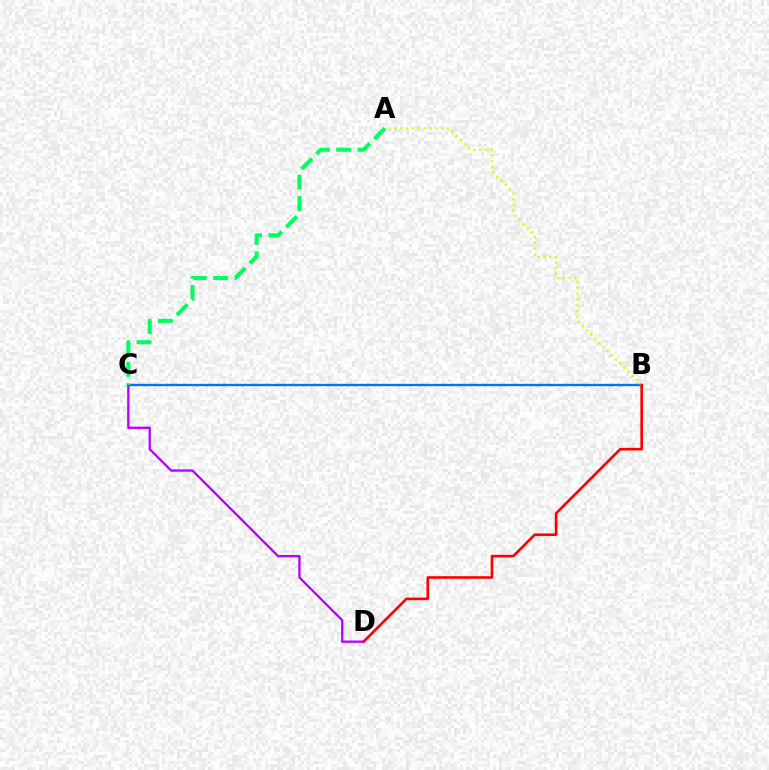{('B', 'C'): [{'color': '#0074ff', 'line_style': 'solid', 'thickness': 1.69}], ('A', 'B'): [{'color': '#d1ff00', 'line_style': 'dotted', 'thickness': 1.59}], ('B', 'D'): [{'color': '#ff0000', 'line_style': 'solid', 'thickness': 1.89}], ('C', 'D'): [{'color': '#b900ff', 'line_style': 'solid', 'thickness': 1.67}], ('A', 'C'): [{'color': '#00ff5c', 'line_style': 'dashed', 'thickness': 2.9}]}